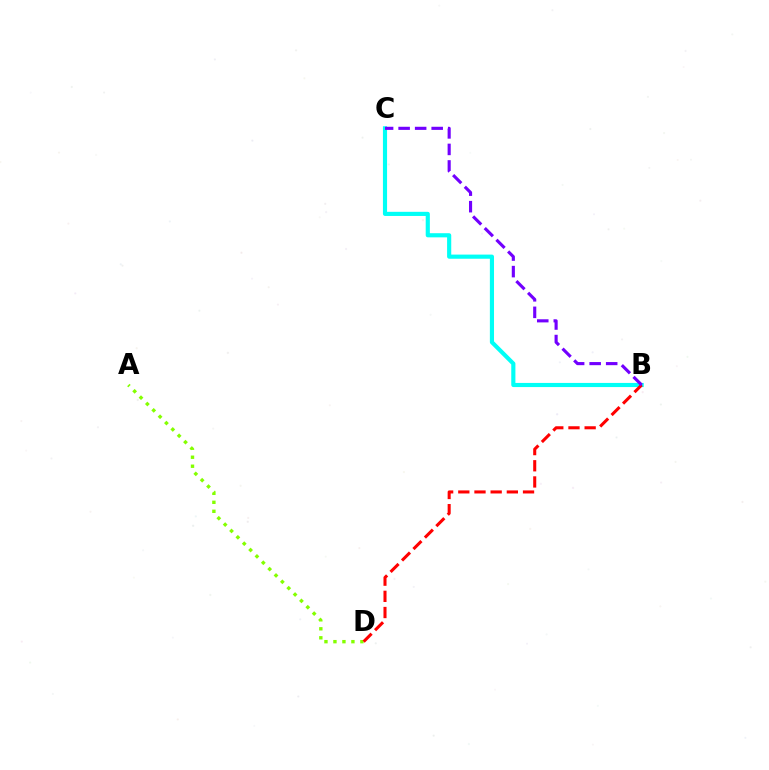{('A', 'D'): [{'color': '#84ff00', 'line_style': 'dotted', 'thickness': 2.44}], ('B', 'C'): [{'color': '#00fff6', 'line_style': 'solid', 'thickness': 2.98}, {'color': '#7200ff', 'line_style': 'dashed', 'thickness': 2.25}], ('B', 'D'): [{'color': '#ff0000', 'line_style': 'dashed', 'thickness': 2.2}]}